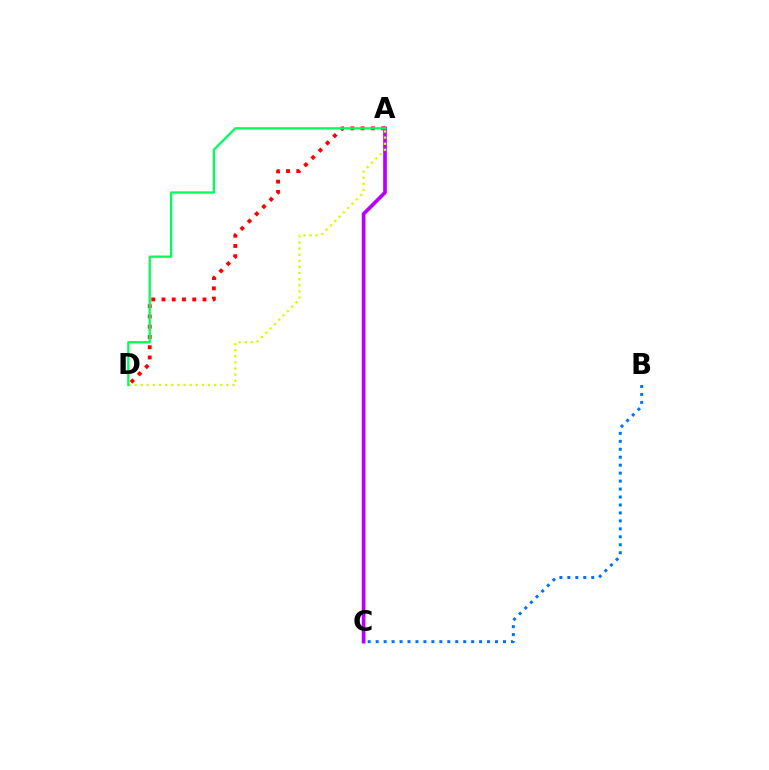{('B', 'C'): [{'color': '#0074ff', 'line_style': 'dotted', 'thickness': 2.16}], ('A', 'D'): [{'color': '#ff0000', 'line_style': 'dotted', 'thickness': 2.79}, {'color': '#d1ff00', 'line_style': 'dotted', 'thickness': 1.66}, {'color': '#00ff5c', 'line_style': 'solid', 'thickness': 1.66}], ('A', 'C'): [{'color': '#b900ff', 'line_style': 'solid', 'thickness': 2.65}]}